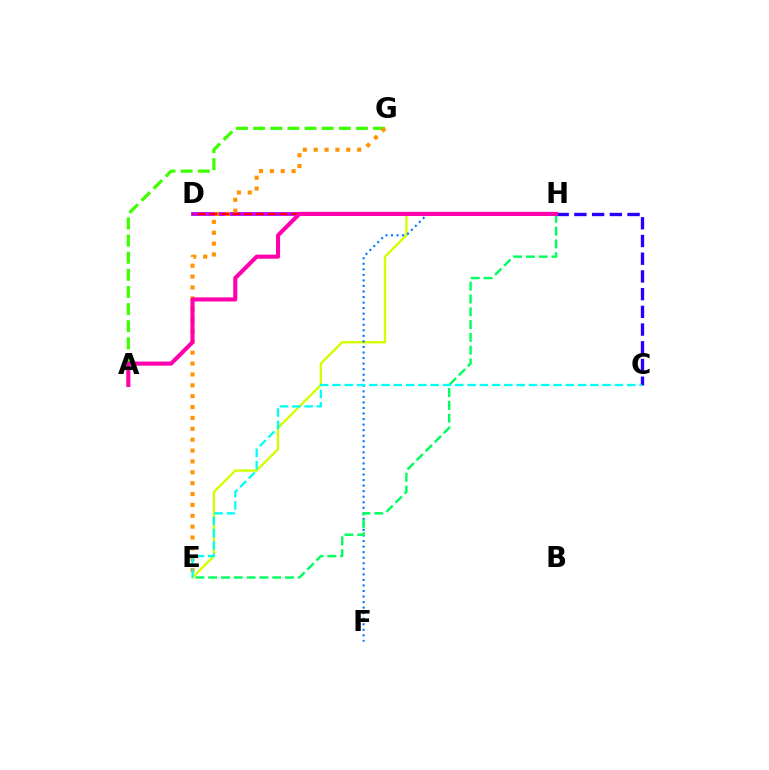{('D', 'H'): [{'color': '#b900ff', 'line_style': 'solid', 'thickness': 2.71}, {'color': '#ff0000', 'line_style': 'dashed', 'thickness': 1.59}], ('A', 'G'): [{'color': '#3dff00', 'line_style': 'dashed', 'thickness': 2.33}], ('C', 'H'): [{'color': '#2500ff', 'line_style': 'dashed', 'thickness': 2.41}], ('E', 'G'): [{'color': '#ff9400', 'line_style': 'dotted', 'thickness': 2.95}], ('E', 'H'): [{'color': '#d1ff00', 'line_style': 'solid', 'thickness': 1.7}, {'color': '#00ff5c', 'line_style': 'dashed', 'thickness': 1.74}], ('F', 'H'): [{'color': '#0074ff', 'line_style': 'dotted', 'thickness': 1.51}], ('C', 'E'): [{'color': '#00fff6', 'line_style': 'dashed', 'thickness': 1.67}], ('A', 'H'): [{'color': '#ff00ac', 'line_style': 'solid', 'thickness': 2.94}]}